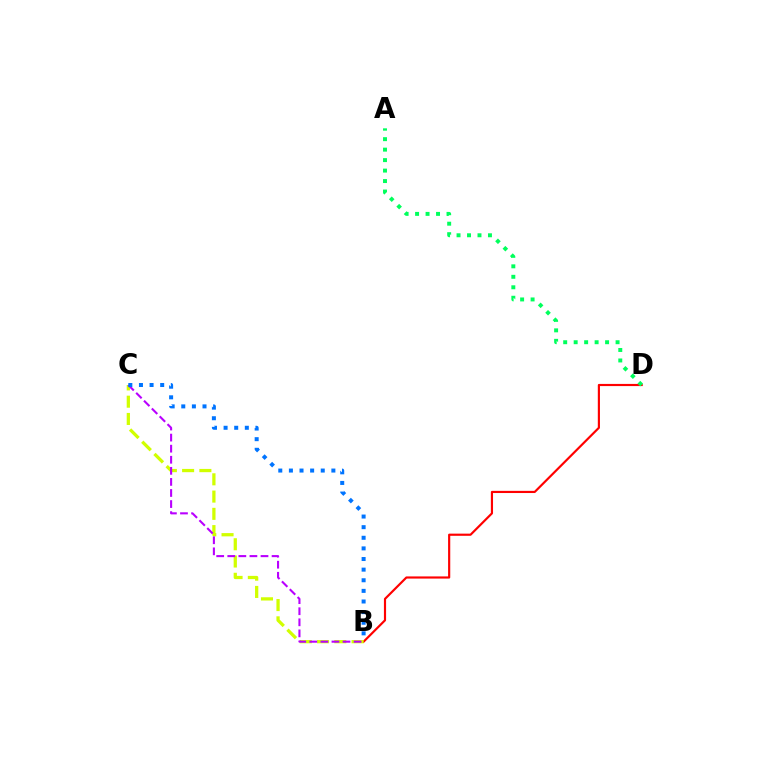{('B', 'D'): [{'color': '#ff0000', 'line_style': 'solid', 'thickness': 1.56}], ('B', 'C'): [{'color': '#d1ff00', 'line_style': 'dashed', 'thickness': 2.35}, {'color': '#b900ff', 'line_style': 'dashed', 'thickness': 1.5}, {'color': '#0074ff', 'line_style': 'dotted', 'thickness': 2.88}], ('A', 'D'): [{'color': '#00ff5c', 'line_style': 'dotted', 'thickness': 2.85}]}